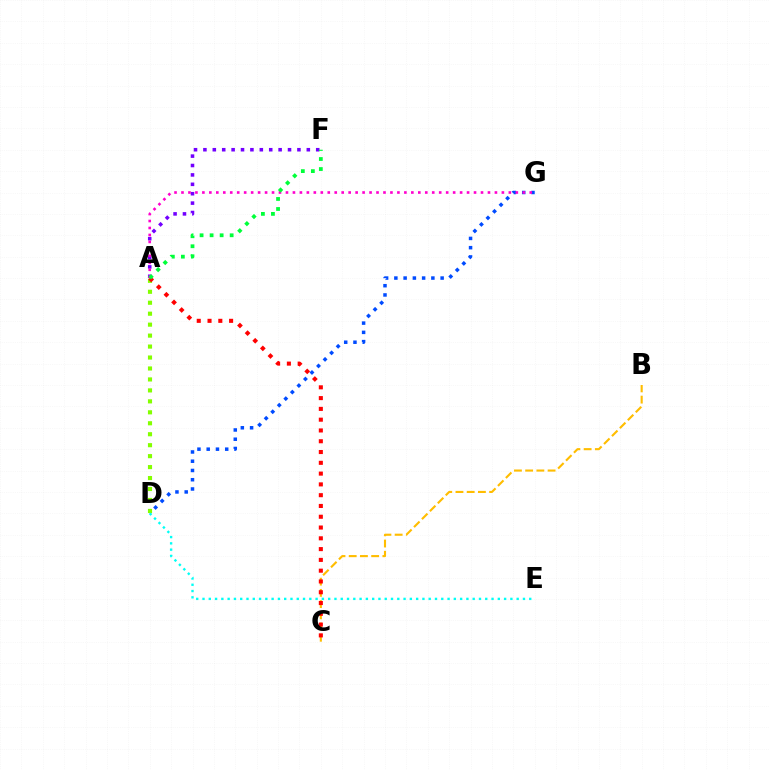{('B', 'C'): [{'color': '#ffbd00', 'line_style': 'dashed', 'thickness': 1.52}], ('A', 'F'): [{'color': '#7200ff', 'line_style': 'dotted', 'thickness': 2.55}, {'color': '#00ff39', 'line_style': 'dotted', 'thickness': 2.72}], ('D', 'G'): [{'color': '#004bff', 'line_style': 'dotted', 'thickness': 2.51}], ('A', 'D'): [{'color': '#84ff00', 'line_style': 'dotted', 'thickness': 2.98}], ('A', 'G'): [{'color': '#ff00cf', 'line_style': 'dotted', 'thickness': 1.89}], ('A', 'C'): [{'color': '#ff0000', 'line_style': 'dotted', 'thickness': 2.93}], ('D', 'E'): [{'color': '#00fff6', 'line_style': 'dotted', 'thickness': 1.71}]}